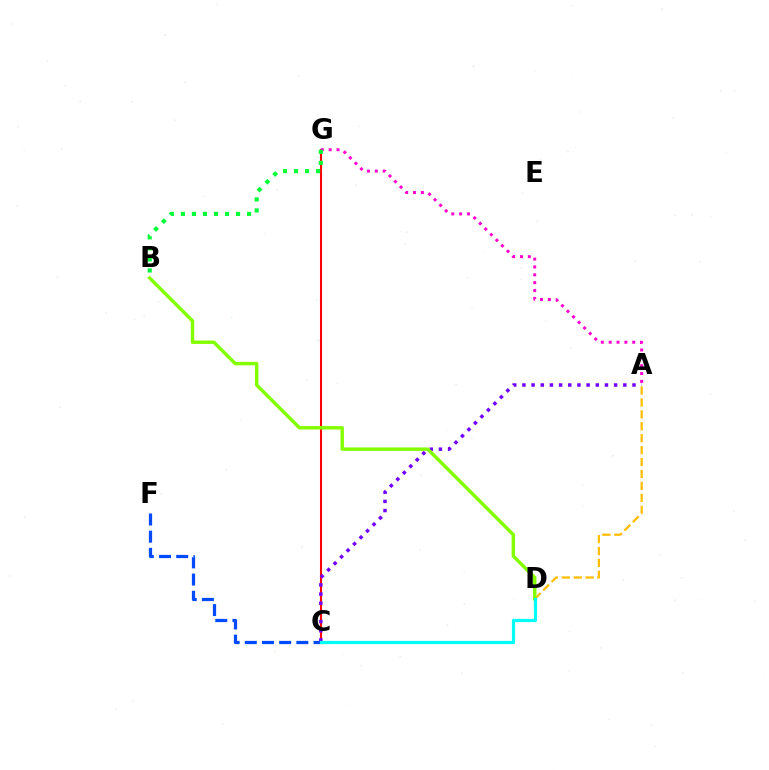{('C', 'G'): [{'color': '#ff0000', 'line_style': 'solid', 'thickness': 1.51}], ('A', 'C'): [{'color': '#7200ff', 'line_style': 'dotted', 'thickness': 2.49}], ('A', 'D'): [{'color': '#ffbd00', 'line_style': 'dashed', 'thickness': 1.62}], ('C', 'F'): [{'color': '#004bff', 'line_style': 'dashed', 'thickness': 2.33}], ('B', 'D'): [{'color': '#84ff00', 'line_style': 'solid', 'thickness': 2.48}], ('A', 'G'): [{'color': '#ff00cf', 'line_style': 'dotted', 'thickness': 2.13}], ('B', 'G'): [{'color': '#00ff39', 'line_style': 'dotted', 'thickness': 3.0}], ('C', 'D'): [{'color': '#00fff6', 'line_style': 'solid', 'thickness': 2.31}]}